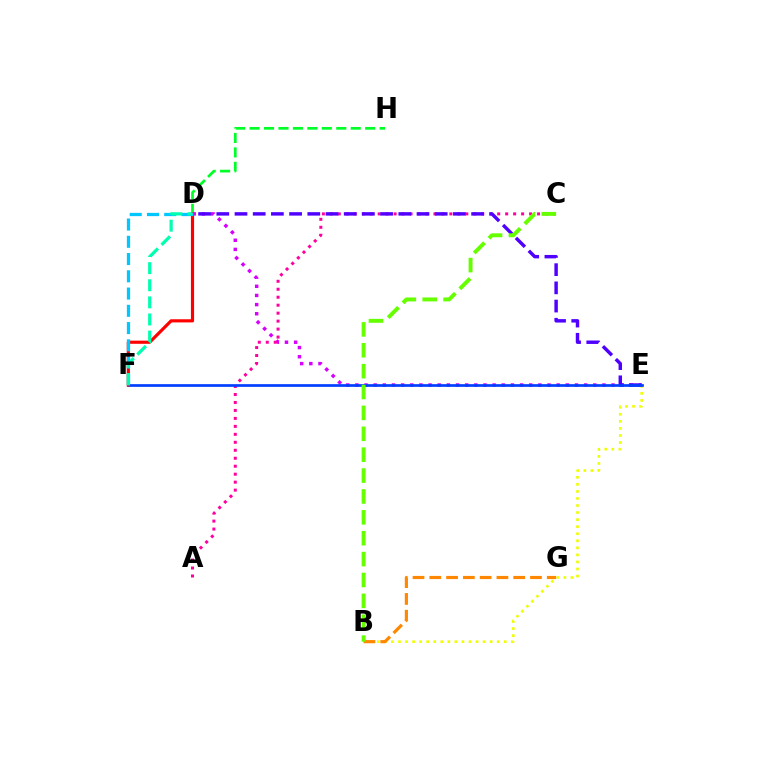{('D', 'E'): [{'color': '#d600ff', 'line_style': 'dotted', 'thickness': 2.49}, {'color': '#4f00ff', 'line_style': 'dashed', 'thickness': 2.47}], ('B', 'E'): [{'color': '#eeff00', 'line_style': 'dotted', 'thickness': 1.92}], ('A', 'C'): [{'color': '#ff00a0', 'line_style': 'dotted', 'thickness': 2.17}], ('E', 'F'): [{'color': '#003fff', 'line_style': 'solid', 'thickness': 1.95}], ('D', 'H'): [{'color': '#00ff27', 'line_style': 'dashed', 'thickness': 1.96}], ('D', 'F'): [{'color': '#ff0000', 'line_style': 'solid', 'thickness': 2.27}, {'color': '#00c7ff', 'line_style': 'dashed', 'thickness': 2.34}, {'color': '#00ffaf', 'line_style': 'dashed', 'thickness': 2.32}], ('B', 'G'): [{'color': '#ff8800', 'line_style': 'dashed', 'thickness': 2.28}], ('B', 'C'): [{'color': '#66ff00', 'line_style': 'dashed', 'thickness': 2.84}]}